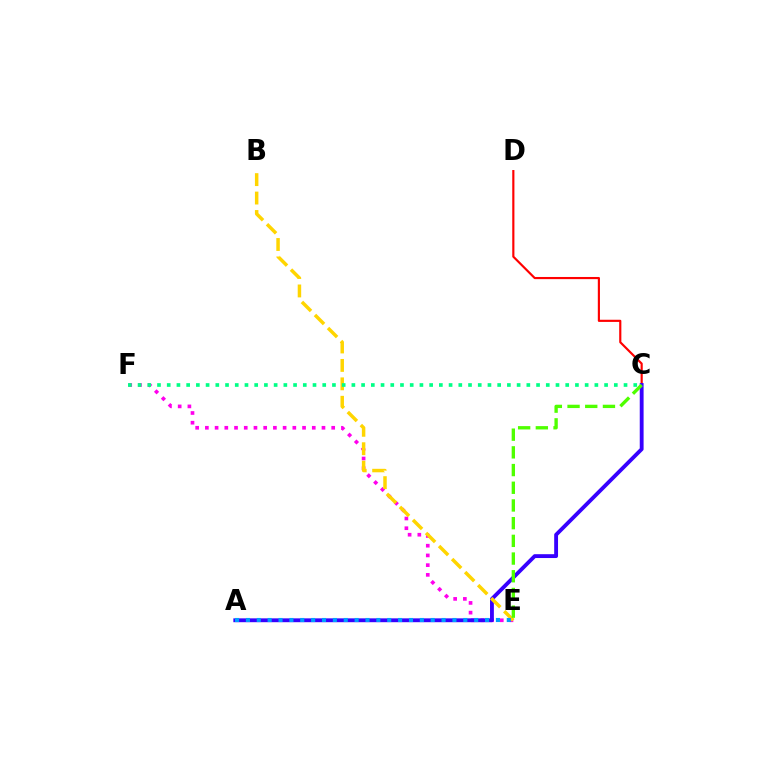{('C', 'D'): [{'color': '#ff0000', 'line_style': 'solid', 'thickness': 1.56}], ('E', 'F'): [{'color': '#ff00ed', 'line_style': 'dotted', 'thickness': 2.64}], ('A', 'C'): [{'color': '#3700ff', 'line_style': 'solid', 'thickness': 2.77}], ('B', 'E'): [{'color': '#ffd500', 'line_style': 'dashed', 'thickness': 2.5}], ('C', 'F'): [{'color': '#00ff86', 'line_style': 'dotted', 'thickness': 2.64}], ('C', 'E'): [{'color': '#4fff00', 'line_style': 'dashed', 'thickness': 2.4}], ('A', 'E'): [{'color': '#009eff', 'line_style': 'dotted', 'thickness': 2.95}]}